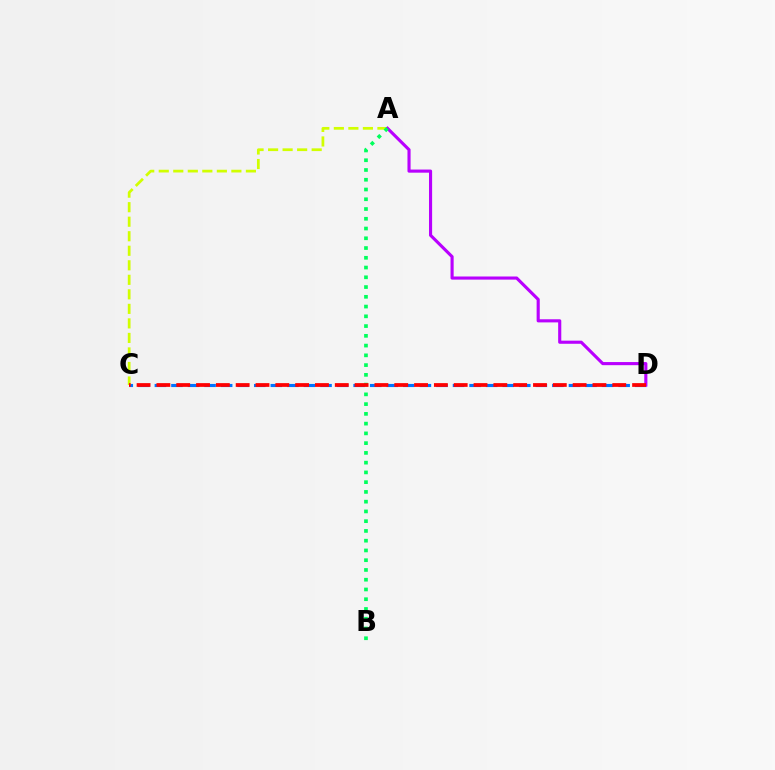{('C', 'D'): [{'color': '#0074ff', 'line_style': 'dashed', 'thickness': 2.25}, {'color': '#ff0000', 'line_style': 'dashed', 'thickness': 2.69}], ('A', 'C'): [{'color': '#d1ff00', 'line_style': 'dashed', 'thickness': 1.97}], ('A', 'D'): [{'color': '#b900ff', 'line_style': 'solid', 'thickness': 2.25}], ('A', 'B'): [{'color': '#00ff5c', 'line_style': 'dotted', 'thickness': 2.65}]}